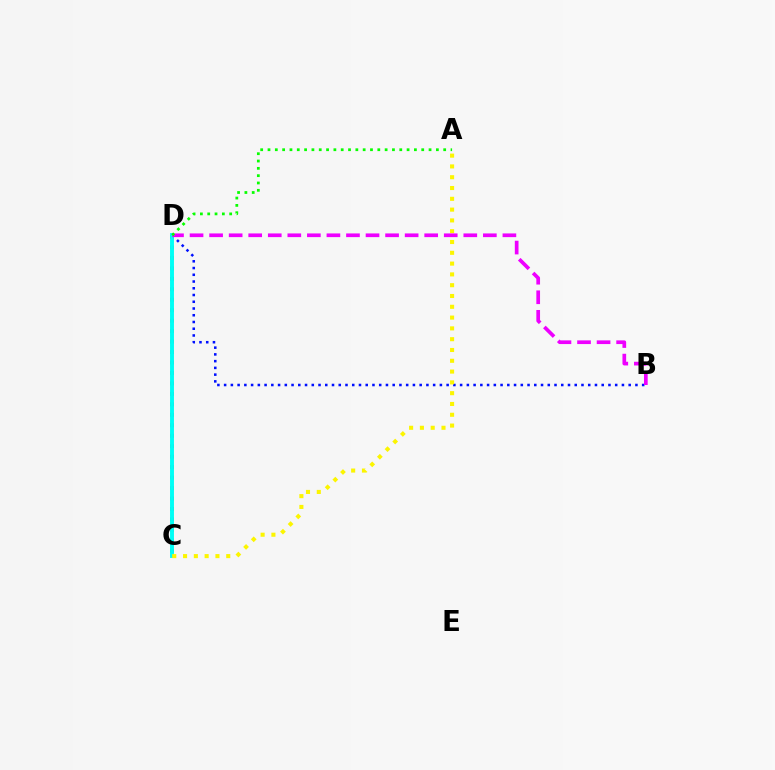{('B', 'D'): [{'color': '#0010ff', 'line_style': 'dotted', 'thickness': 1.83}, {'color': '#ee00ff', 'line_style': 'dashed', 'thickness': 2.66}], ('C', 'D'): [{'color': '#ff0000', 'line_style': 'dotted', 'thickness': 2.84}, {'color': '#00fff6', 'line_style': 'solid', 'thickness': 2.81}], ('A', 'C'): [{'color': '#fcf500', 'line_style': 'dotted', 'thickness': 2.93}], ('A', 'D'): [{'color': '#08ff00', 'line_style': 'dotted', 'thickness': 1.99}]}